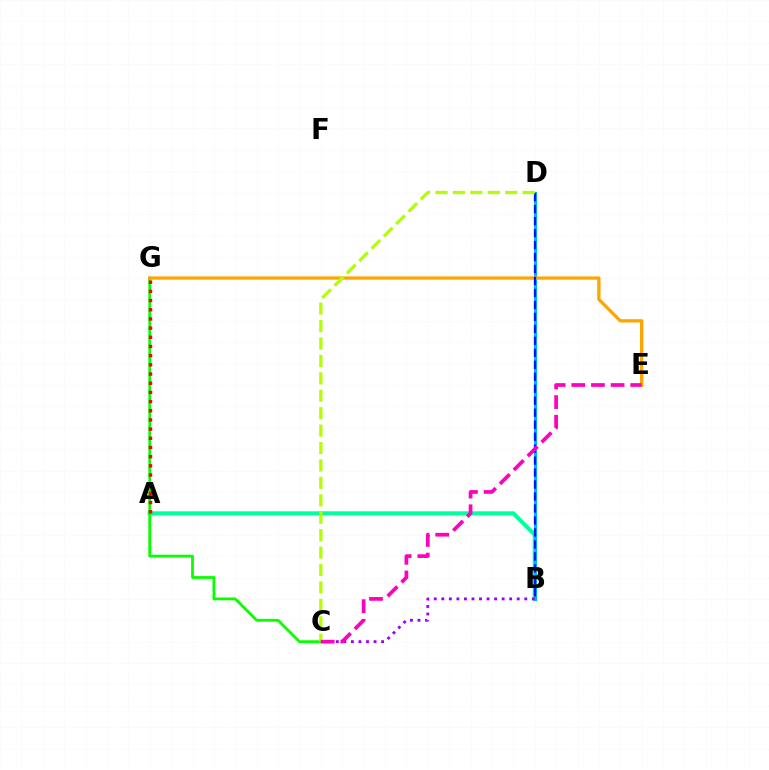{('A', 'B'): [{'color': '#00ff9d', 'line_style': 'solid', 'thickness': 2.96}], ('B', 'D'): [{'color': '#00b5ff', 'line_style': 'solid', 'thickness': 2.2}, {'color': '#0010ff', 'line_style': 'dashed', 'thickness': 1.63}], ('C', 'G'): [{'color': '#08ff00', 'line_style': 'solid', 'thickness': 2.01}], ('A', 'G'): [{'color': '#ff0000', 'line_style': 'dotted', 'thickness': 2.49}], ('E', 'G'): [{'color': '#ffa500', 'line_style': 'solid', 'thickness': 2.37}], ('C', 'D'): [{'color': '#b3ff00', 'line_style': 'dashed', 'thickness': 2.37}], ('B', 'C'): [{'color': '#9b00ff', 'line_style': 'dotted', 'thickness': 2.05}], ('C', 'E'): [{'color': '#ff00bd', 'line_style': 'dashed', 'thickness': 2.67}]}